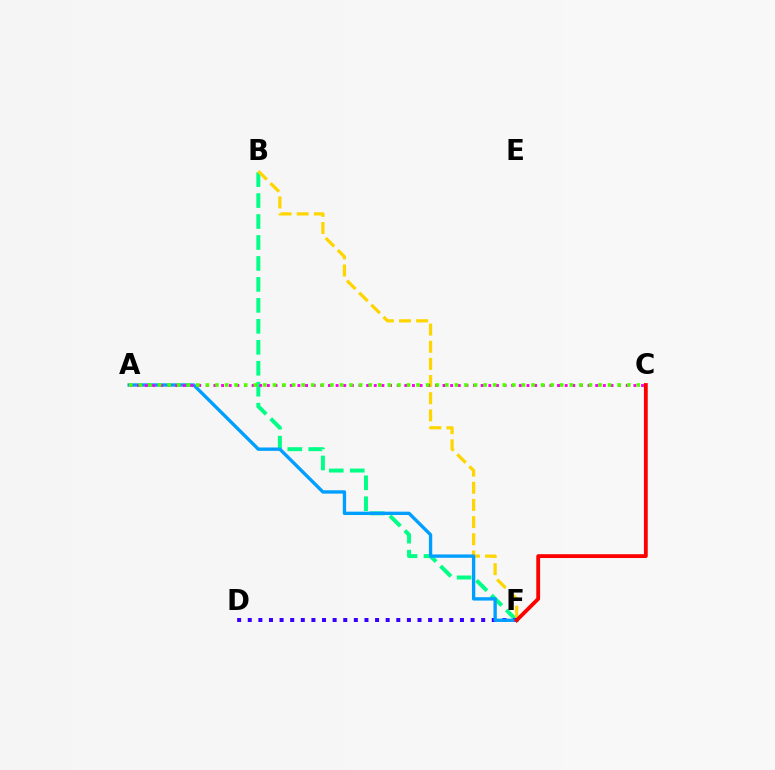{('B', 'F'): [{'color': '#00ff86', 'line_style': 'dashed', 'thickness': 2.85}, {'color': '#ffd500', 'line_style': 'dashed', 'thickness': 2.33}], ('D', 'F'): [{'color': '#3700ff', 'line_style': 'dotted', 'thickness': 2.88}], ('A', 'F'): [{'color': '#009eff', 'line_style': 'solid', 'thickness': 2.41}], ('A', 'C'): [{'color': '#ff00ed', 'line_style': 'dotted', 'thickness': 2.07}, {'color': '#4fff00', 'line_style': 'dotted', 'thickness': 2.6}], ('C', 'F'): [{'color': '#ff0000', 'line_style': 'solid', 'thickness': 2.75}]}